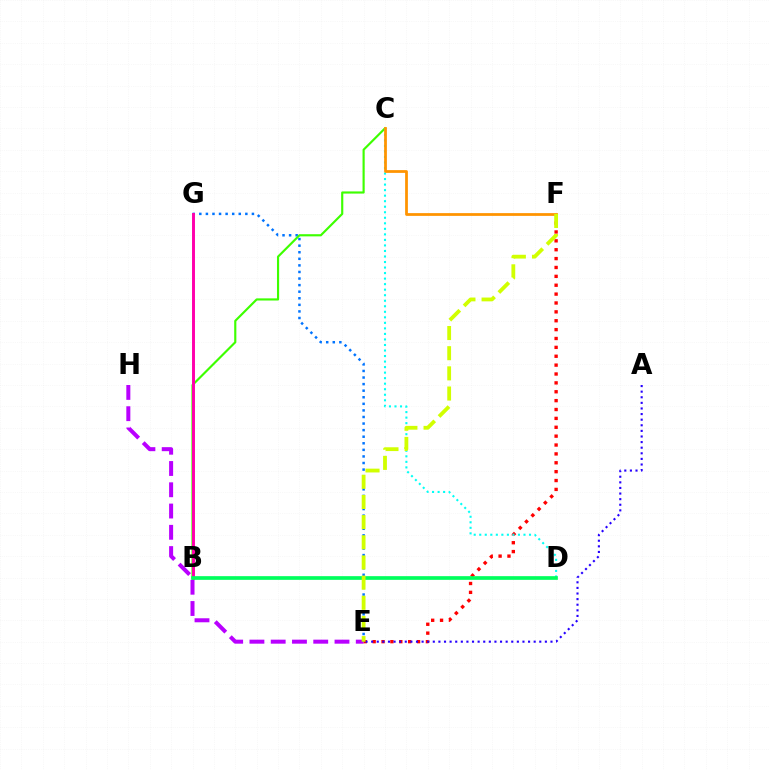{('E', 'H'): [{'color': '#b900ff', 'line_style': 'dashed', 'thickness': 2.89}], ('E', 'G'): [{'color': '#0074ff', 'line_style': 'dotted', 'thickness': 1.79}], ('B', 'C'): [{'color': '#3dff00', 'line_style': 'solid', 'thickness': 1.55}], ('E', 'F'): [{'color': '#ff0000', 'line_style': 'dotted', 'thickness': 2.41}, {'color': '#d1ff00', 'line_style': 'dashed', 'thickness': 2.74}], ('C', 'D'): [{'color': '#00fff6', 'line_style': 'dotted', 'thickness': 1.5}], ('C', 'F'): [{'color': '#ff9400', 'line_style': 'solid', 'thickness': 1.99}], ('A', 'E'): [{'color': '#2500ff', 'line_style': 'dotted', 'thickness': 1.52}], ('B', 'G'): [{'color': '#ff00ac', 'line_style': 'solid', 'thickness': 2.12}], ('B', 'D'): [{'color': '#00ff5c', 'line_style': 'solid', 'thickness': 2.65}]}